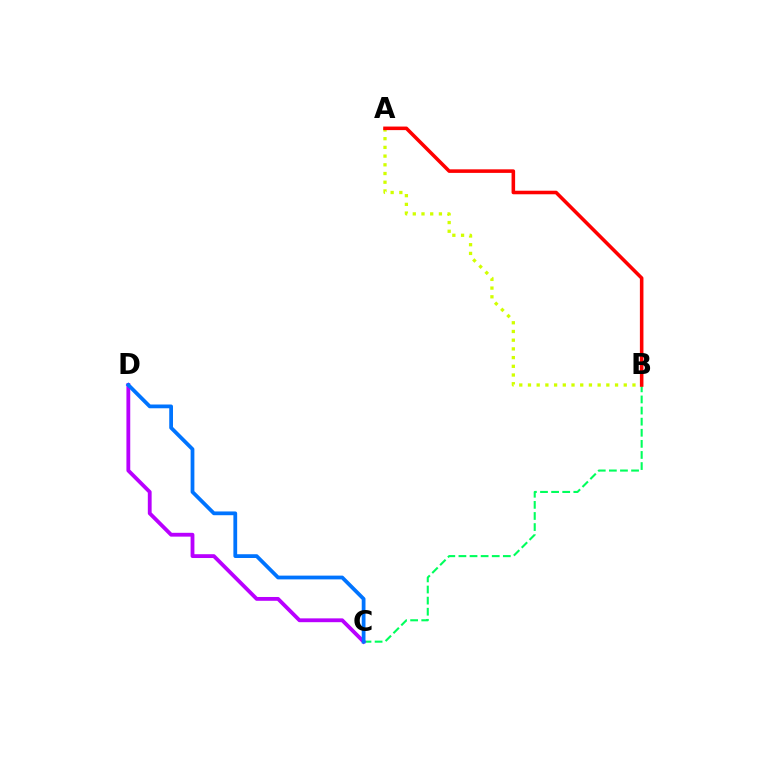{('B', 'C'): [{'color': '#00ff5c', 'line_style': 'dashed', 'thickness': 1.51}], ('A', 'B'): [{'color': '#d1ff00', 'line_style': 'dotted', 'thickness': 2.37}, {'color': '#ff0000', 'line_style': 'solid', 'thickness': 2.56}], ('C', 'D'): [{'color': '#b900ff', 'line_style': 'solid', 'thickness': 2.75}, {'color': '#0074ff', 'line_style': 'solid', 'thickness': 2.71}]}